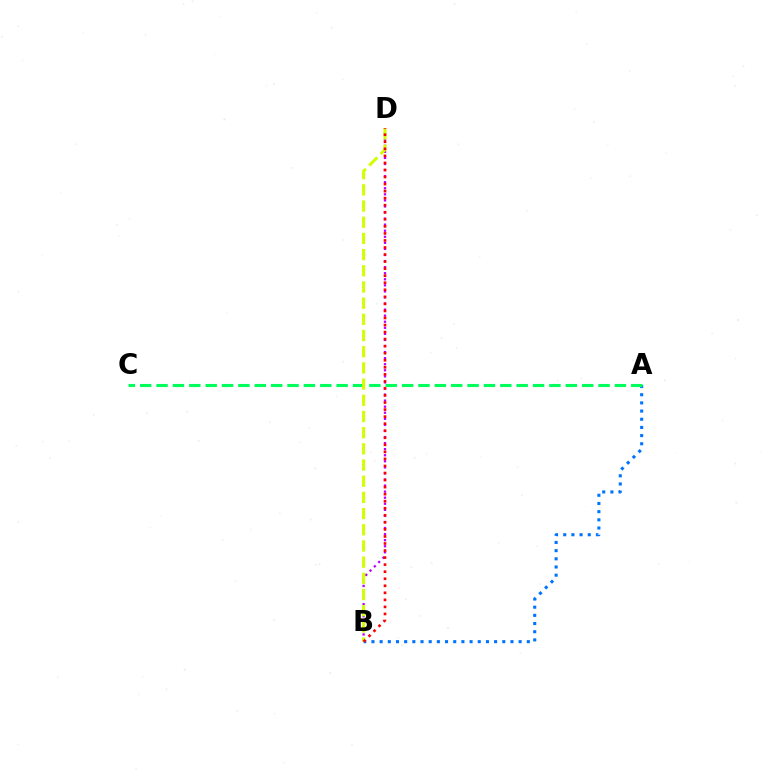{('A', 'B'): [{'color': '#0074ff', 'line_style': 'dotted', 'thickness': 2.22}], ('B', 'D'): [{'color': '#b900ff', 'line_style': 'dotted', 'thickness': 1.65}, {'color': '#d1ff00', 'line_style': 'dashed', 'thickness': 2.2}, {'color': '#ff0000', 'line_style': 'dotted', 'thickness': 1.91}], ('A', 'C'): [{'color': '#00ff5c', 'line_style': 'dashed', 'thickness': 2.22}]}